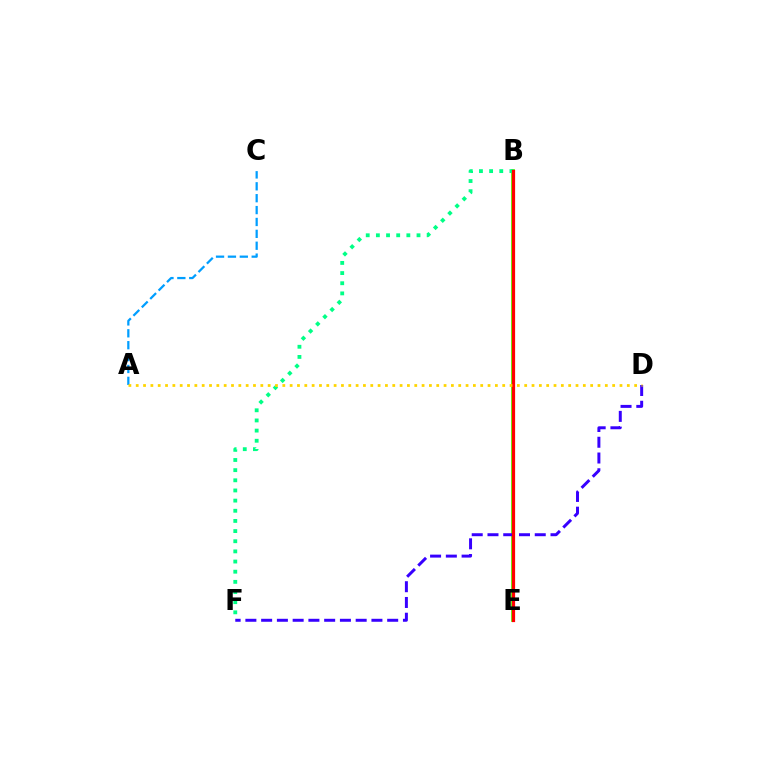{('B', 'E'): [{'color': '#ff00ed', 'line_style': 'dashed', 'thickness': 2.0}, {'color': '#4fff00', 'line_style': 'solid', 'thickness': 2.69}, {'color': '#ff0000', 'line_style': 'solid', 'thickness': 2.32}], ('B', 'F'): [{'color': '#00ff86', 'line_style': 'dotted', 'thickness': 2.76}], ('A', 'C'): [{'color': '#009eff', 'line_style': 'dashed', 'thickness': 1.61}], ('D', 'F'): [{'color': '#3700ff', 'line_style': 'dashed', 'thickness': 2.14}], ('A', 'D'): [{'color': '#ffd500', 'line_style': 'dotted', 'thickness': 1.99}]}